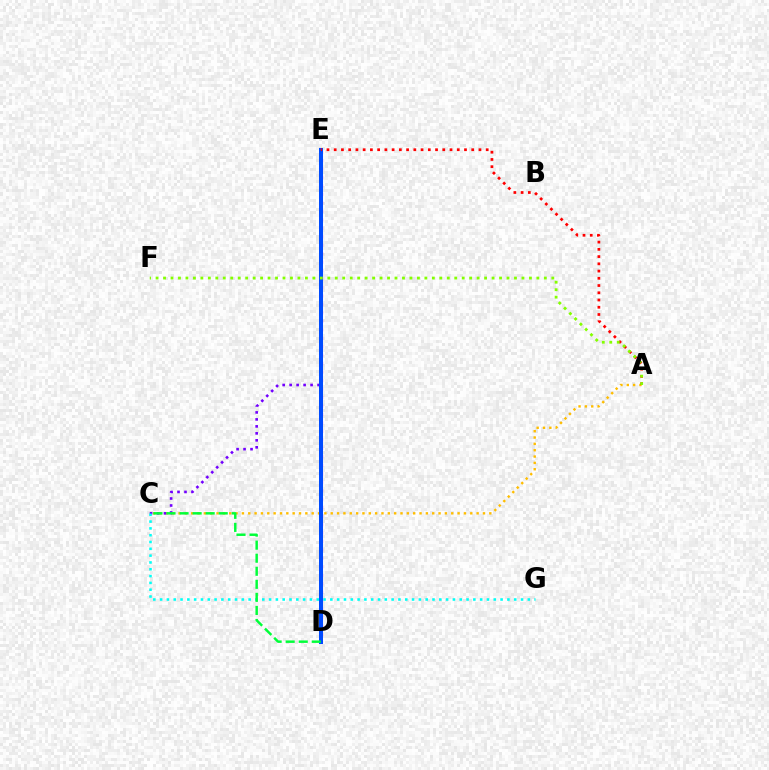{('A', 'C'): [{'color': '#ffbd00', 'line_style': 'dotted', 'thickness': 1.72}], ('C', 'E'): [{'color': '#7200ff', 'line_style': 'dotted', 'thickness': 1.9}], ('D', 'E'): [{'color': '#ff00cf', 'line_style': 'dotted', 'thickness': 2.3}, {'color': '#004bff', 'line_style': 'solid', 'thickness': 2.88}], ('C', 'G'): [{'color': '#00fff6', 'line_style': 'dotted', 'thickness': 1.85}], ('A', 'E'): [{'color': '#ff0000', 'line_style': 'dotted', 'thickness': 1.97}], ('A', 'F'): [{'color': '#84ff00', 'line_style': 'dotted', 'thickness': 2.03}], ('C', 'D'): [{'color': '#00ff39', 'line_style': 'dashed', 'thickness': 1.77}]}